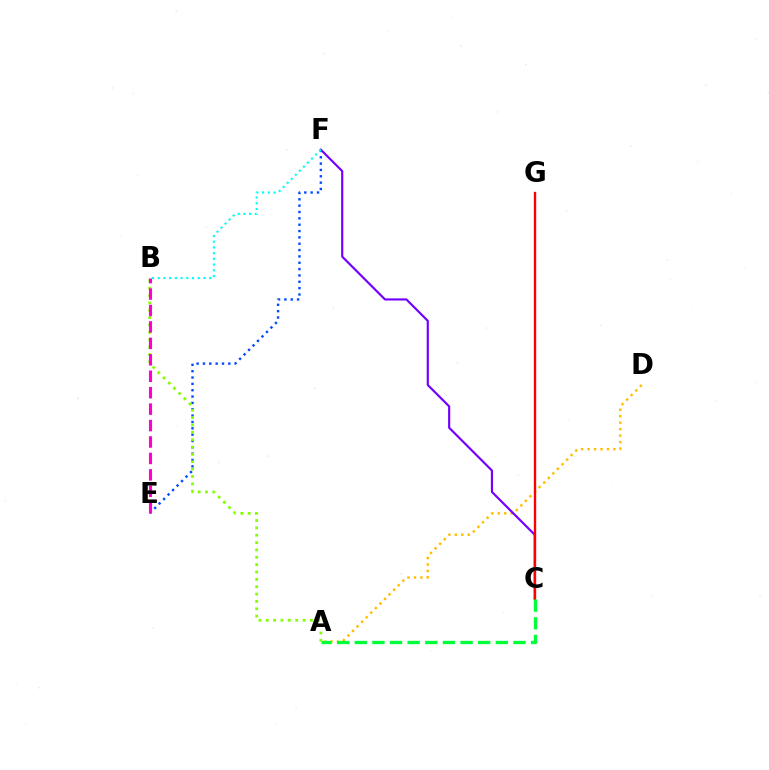{('A', 'D'): [{'color': '#ffbd00', 'line_style': 'dotted', 'thickness': 1.76}], ('E', 'F'): [{'color': '#004bff', 'line_style': 'dotted', 'thickness': 1.72}], ('C', 'F'): [{'color': '#7200ff', 'line_style': 'solid', 'thickness': 1.55}], ('C', 'G'): [{'color': '#ff0000', 'line_style': 'solid', 'thickness': 1.69}], ('B', 'F'): [{'color': '#00fff6', 'line_style': 'dotted', 'thickness': 1.55}], ('A', 'C'): [{'color': '#00ff39', 'line_style': 'dashed', 'thickness': 2.4}], ('A', 'B'): [{'color': '#84ff00', 'line_style': 'dotted', 'thickness': 2.0}], ('B', 'E'): [{'color': '#ff00cf', 'line_style': 'dashed', 'thickness': 2.23}]}